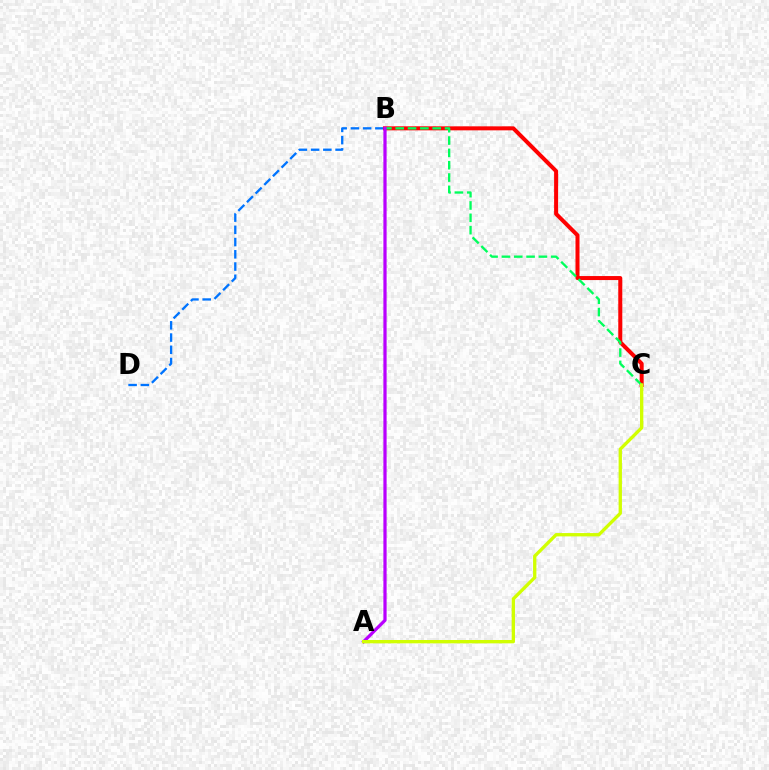{('B', 'D'): [{'color': '#0074ff', 'line_style': 'dashed', 'thickness': 1.66}], ('B', 'C'): [{'color': '#ff0000', 'line_style': 'solid', 'thickness': 2.89}, {'color': '#00ff5c', 'line_style': 'dashed', 'thickness': 1.68}], ('A', 'B'): [{'color': '#b900ff', 'line_style': 'solid', 'thickness': 2.32}], ('A', 'C'): [{'color': '#d1ff00', 'line_style': 'solid', 'thickness': 2.39}]}